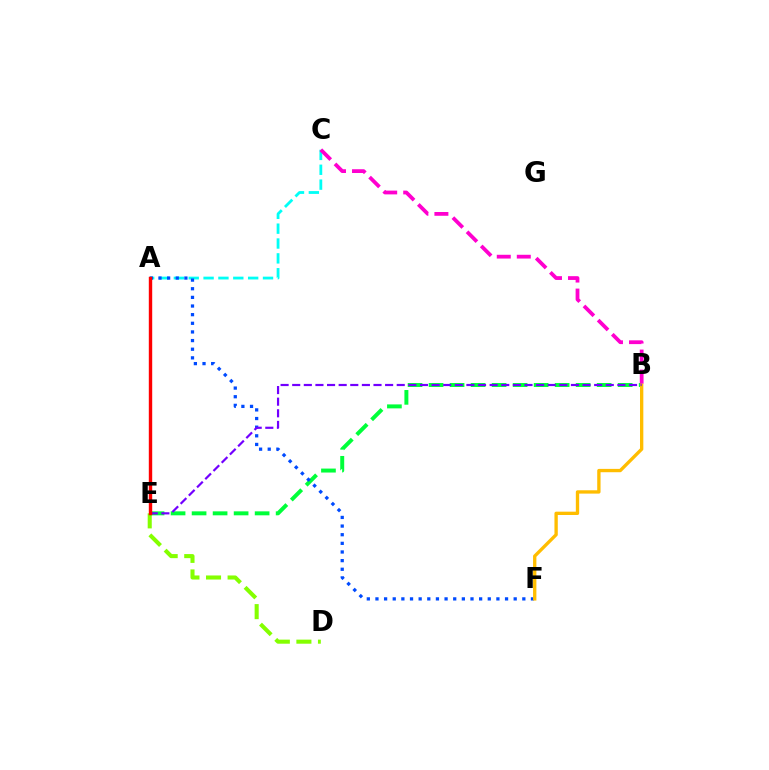{('D', 'E'): [{'color': '#84ff00', 'line_style': 'dashed', 'thickness': 2.93}], ('B', 'E'): [{'color': '#00ff39', 'line_style': 'dashed', 'thickness': 2.85}, {'color': '#7200ff', 'line_style': 'dashed', 'thickness': 1.58}], ('A', 'C'): [{'color': '#00fff6', 'line_style': 'dashed', 'thickness': 2.02}], ('A', 'F'): [{'color': '#004bff', 'line_style': 'dotted', 'thickness': 2.35}], ('B', 'F'): [{'color': '#ffbd00', 'line_style': 'solid', 'thickness': 2.4}], ('B', 'C'): [{'color': '#ff00cf', 'line_style': 'dashed', 'thickness': 2.72}], ('A', 'E'): [{'color': '#ff0000', 'line_style': 'solid', 'thickness': 2.45}]}